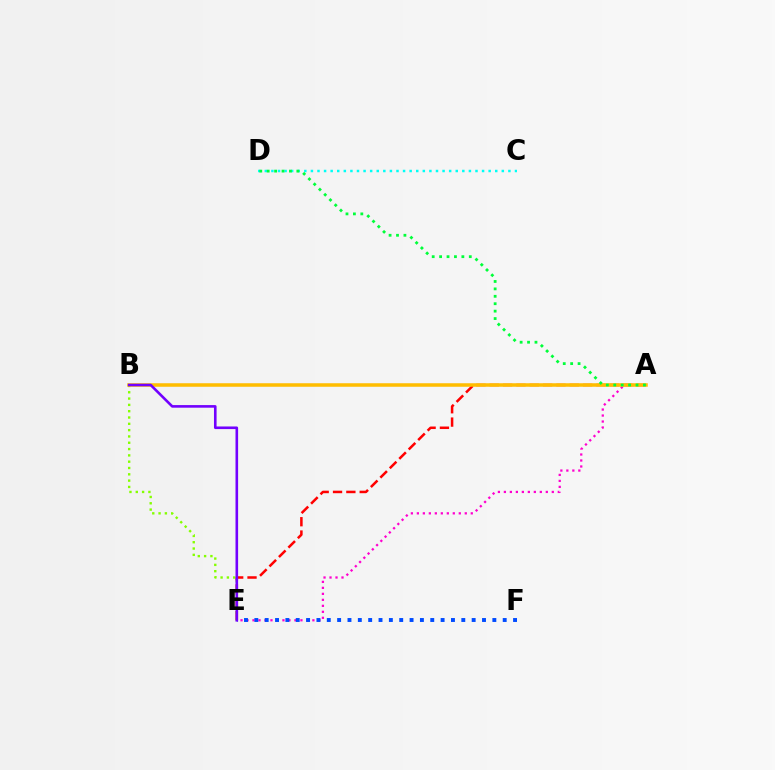{('A', 'E'): [{'color': '#ff00cf', 'line_style': 'dotted', 'thickness': 1.63}, {'color': '#ff0000', 'line_style': 'dashed', 'thickness': 1.81}], ('B', 'E'): [{'color': '#84ff00', 'line_style': 'dotted', 'thickness': 1.71}, {'color': '#7200ff', 'line_style': 'solid', 'thickness': 1.88}], ('A', 'B'): [{'color': '#ffbd00', 'line_style': 'solid', 'thickness': 2.54}], ('C', 'D'): [{'color': '#00fff6', 'line_style': 'dotted', 'thickness': 1.79}], ('E', 'F'): [{'color': '#004bff', 'line_style': 'dotted', 'thickness': 2.81}], ('A', 'D'): [{'color': '#00ff39', 'line_style': 'dotted', 'thickness': 2.02}]}